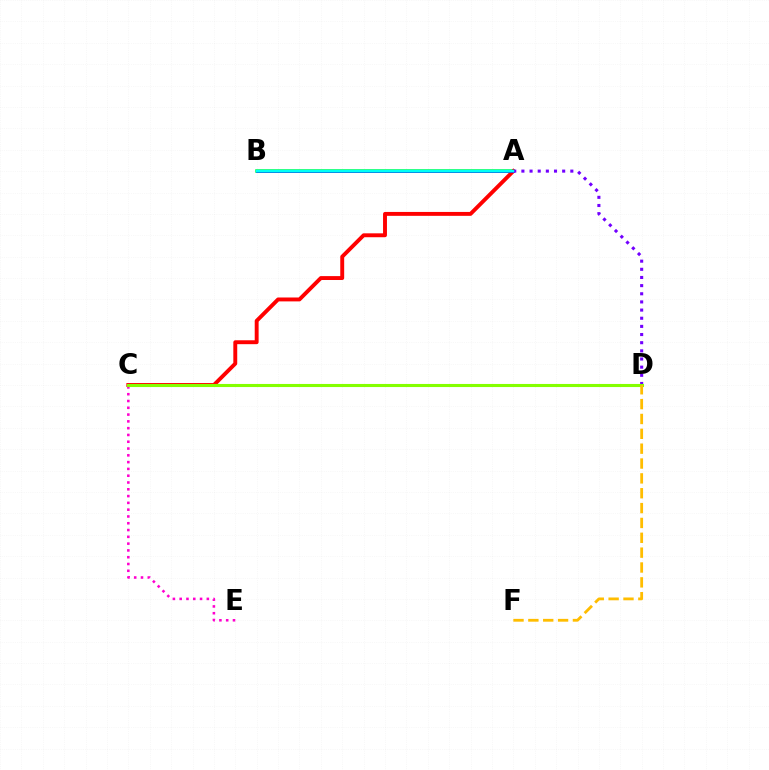{('A', 'B'): [{'color': '#00ff39', 'line_style': 'solid', 'thickness': 2.53}, {'color': '#004bff', 'line_style': 'solid', 'thickness': 1.88}, {'color': '#00fff6', 'line_style': 'solid', 'thickness': 1.79}], ('A', 'C'): [{'color': '#ff0000', 'line_style': 'solid', 'thickness': 2.81}], ('C', 'E'): [{'color': '#ff00cf', 'line_style': 'dotted', 'thickness': 1.85}], ('A', 'D'): [{'color': '#7200ff', 'line_style': 'dotted', 'thickness': 2.22}], ('C', 'D'): [{'color': '#84ff00', 'line_style': 'solid', 'thickness': 2.22}], ('D', 'F'): [{'color': '#ffbd00', 'line_style': 'dashed', 'thickness': 2.02}]}